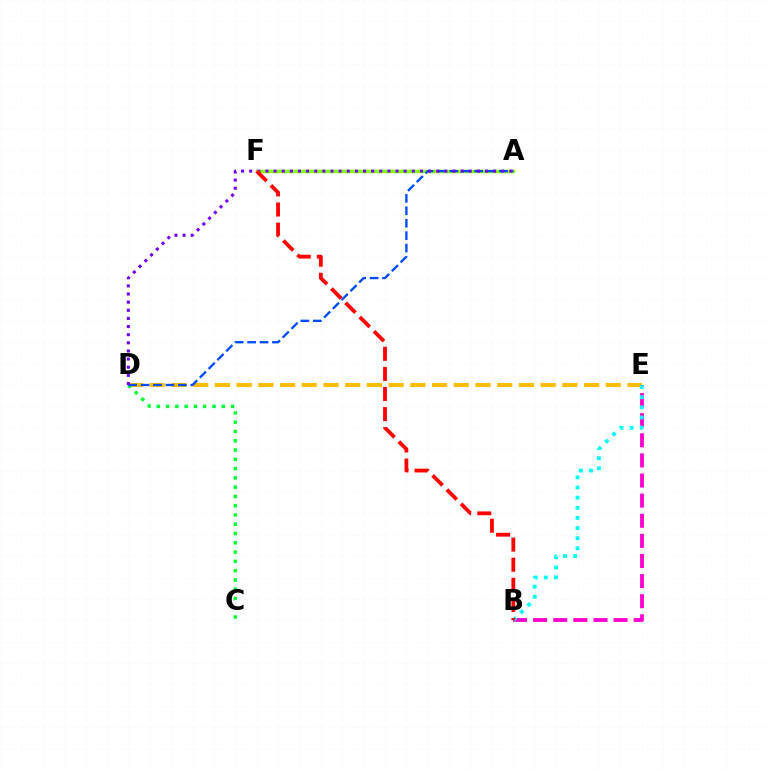{('D', 'E'): [{'color': '#ffbd00', 'line_style': 'dashed', 'thickness': 2.95}], ('C', 'D'): [{'color': '#00ff39', 'line_style': 'dotted', 'thickness': 2.52}], ('A', 'F'): [{'color': '#84ff00', 'line_style': 'solid', 'thickness': 2.45}], ('B', 'E'): [{'color': '#ff00cf', 'line_style': 'dashed', 'thickness': 2.73}, {'color': '#00fff6', 'line_style': 'dotted', 'thickness': 2.75}], ('A', 'D'): [{'color': '#004bff', 'line_style': 'dashed', 'thickness': 1.69}, {'color': '#7200ff', 'line_style': 'dotted', 'thickness': 2.21}], ('B', 'F'): [{'color': '#ff0000', 'line_style': 'dashed', 'thickness': 2.73}]}